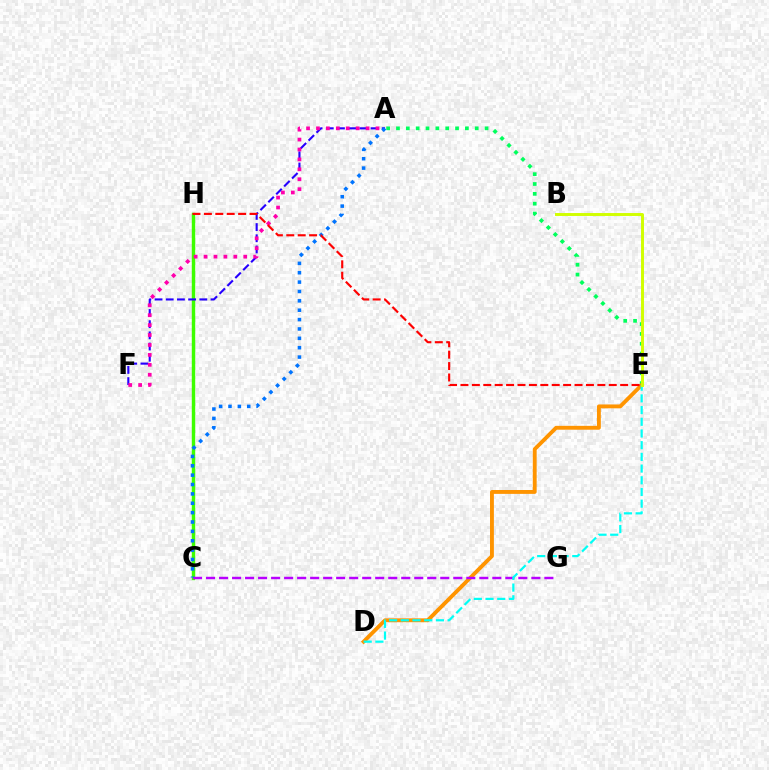{('C', 'H'): [{'color': '#3dff00', 'line_style': 'solid', 'thickness': 2.46}], ('A', 'F'): [{'color': '#2500ff', 'line_style': 'dashed', 'thickness': 1.52}, {'color': '#ff00ac', 'line_style': 'dotted', 'thickness': 2.7}], ('A', 'E'): [{'color': '#00ff5c', 'line_style': 'dotted', 'thickness': 2.67}], ('D', 'E'): [{'color': '#ff9400', 'line_style': 'solid', 'thickness': 2.79}, {'color': '#00fff6', 'line_style': 'dashed', 'thickness': 1.59}], ('C', 'G'): [{'color': '#b900ff', 'line_style': 'dashed', 'thickness': 1.77}], ('A', 'C'): [{'color': '#0074ff', 'line_style': 'dotted', 'thickness': 2.55}], ('E', 'H'): [{'color': '#ff0000', 'line_style': 'dashed', 'thickness': 1.55}], ('B', 'E'): [{'color': '#d1ff00', 'line_style': 'solid', 'thickness': 2.12}]}